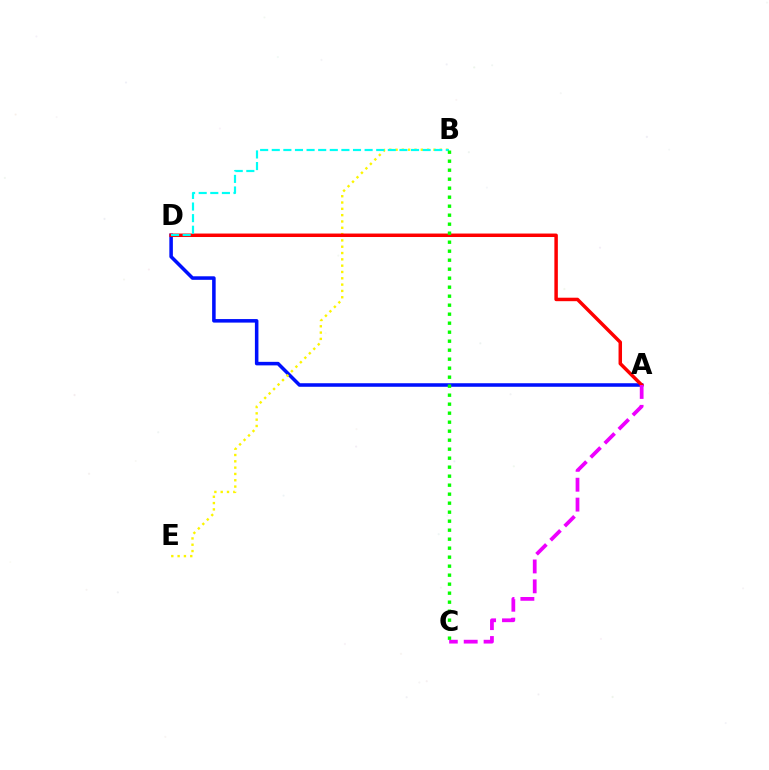{('A', 'D'): [{'color': '#0010ff', 'line_style': 'solid', 'thickness': 2.55}, {'color': '#ff0000', 'line_style': 'solid', 'thickness': 2.5}], ('B', 'E'): [{'color': '#fcf500', 'line_style': 'dotted', 'thickness': 1.72}], ('B', 'D'): [{'color': '#00fff6', 'line_style': 'dashed', 'thickness': 1.58}], ('A', 'C'): [{'color': '#ee00ff', 'line_style': 'dashed', 'thickness': 2.7}], ('B', 'C'): [{'color': '#08ff00', 'line_style': 'dotted', 'thickness': 2.45}]}